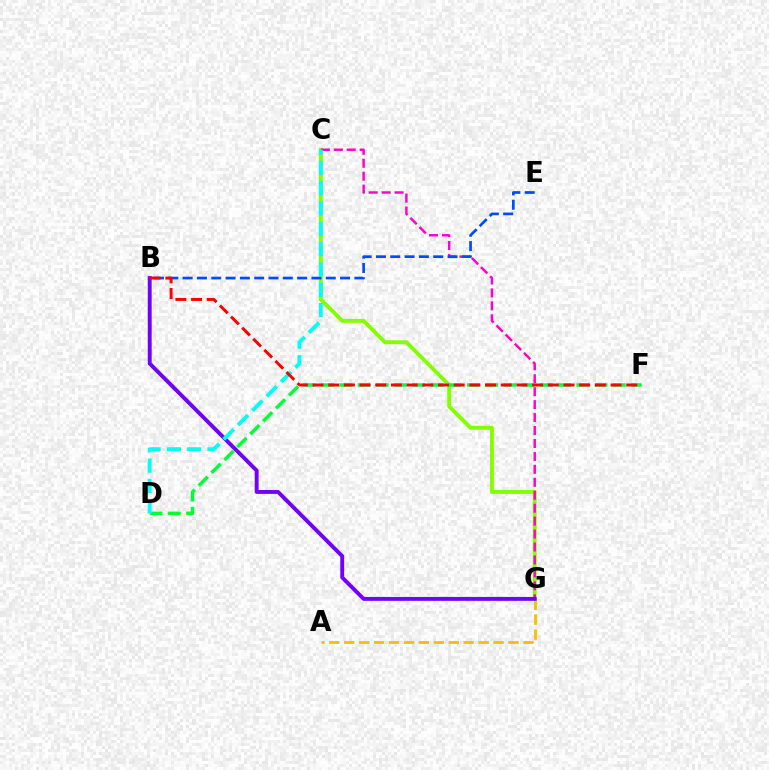{('C', 'G'): [{'color': '#84ff00', 'line_style': 'solid', 'thickness': 2.8}, {'color': '#ff00cf', 'line_style': 'dashed', 'thickness': 1.76}], ('B', 'E'): [{'color': '#004bff', 'line_style': 'dashed', 'thickness': 1.94}], ('A', 'G'): [{'color': '#ffbd00', 'line_style': 'dashed', 'thickness': 2.03}], ('D', 'F'): [{'color': '#00ff39', 'line_style': 'dashed', 'thickness': 2.48}], ('B', 'G'): [{'color': '#7200ff', 'line_style': 'solid', 'thickness': 2.81}], ('C', 'D'): [{'color': '#00fff6', 'line_style': 'dashed', 'thickness': 2.76}], ('B', 'F'): [{'color': '#ff0000', 'line_style': 'dashed', 'thickness': 2.13}]}